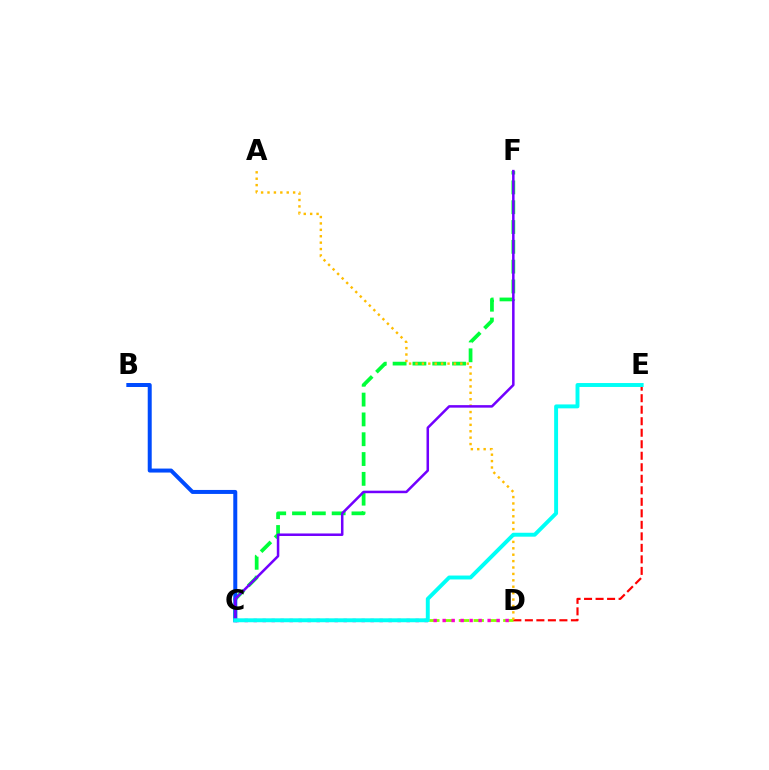{('C', 'F'): [{'color': '#00ff39', 'line_style': 'dashed', 'thickness': 2.69}, {'color': '#7200ff', 'line_style': 'solid', 'thickness': 1.81}], ('C', 'D'): [{'color': '#84ff00', 'line_style': 'dashed', 'thickness': 2.01}, {'color': '#ff00cf', 'line_style': 'dotted', 'thickness': 2.44}], ('D', 'E'): [{'color': '#ff0000', 'line_style': 'dashed', 'thickness': 1.56}], ('B', 'C'): [{'color': '#004bff', 'line_style': 'solid', 'thickness': 2.87}], ('A', 'D'): [{'color': '#ffbd00', 'line_style': 'dotted', 'thickness': 1.74}], ('C', 'E'): [{'color': '#00fff6', 'line_style': 'solid', 'thickness': 2.82}]}